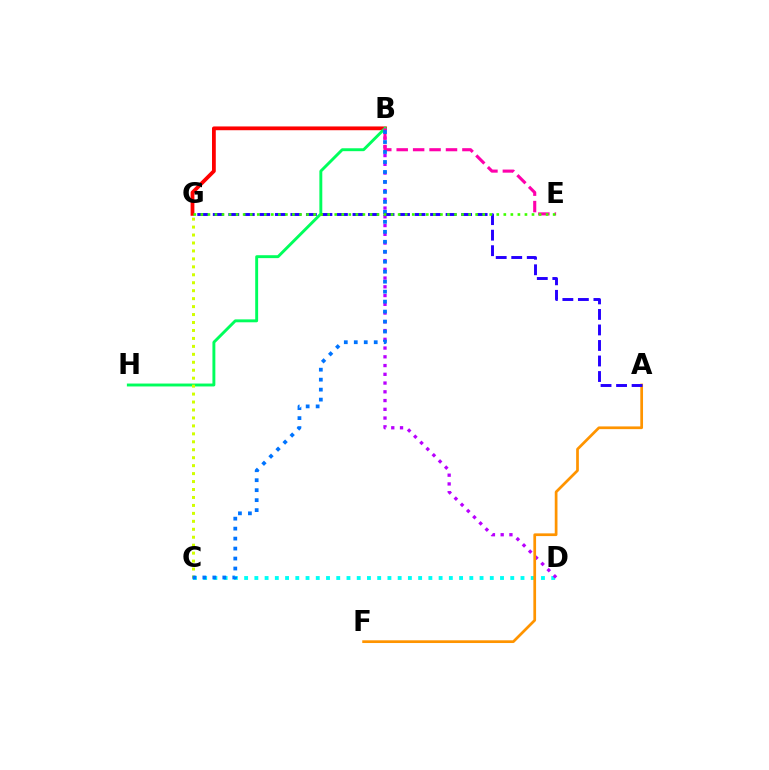{('B', 'G'): [{'color': '#ff0000', 'line_style': 'solid', 'thickness': 2.72}], ('C', 'D'): [{'color': '#00fff6', 'line_style': 'dotted', 'thickness': 2.78}], ('B', 'D'): [{'color': '#b900ff', 'line_style': 'dotted', 'thickness': 2.38}], ('B', 'H'): [{'color': '#00ff5c', 'line_style': 'solid', 'thickness': 2.09}], ('A', 'F'): [{'color': '#ff9400', 'line_style': 'solid', 'thickness': 1.96}], ('C', 'G'): [{'color': '#d1ff00', 'line_style': 'dotted', 'thickness': 2.16}], ('B', 'E'): [{'color': '#ff00ac', 'line_style': 'dashed', 'thickness': 2.23}], ('B', 'C'): [{'color': '#0074ff', 'line_style': 'dotted', 'thickness': 2.71}], ('A', 'G'): [{'color': '#2500ff', 'line_style': 'dashed', 'thickness': 2.11}], ('E', 'G'): [{'color': '#3dff00', 'line_style': 'dotted', 'thickness': 1.91}]}